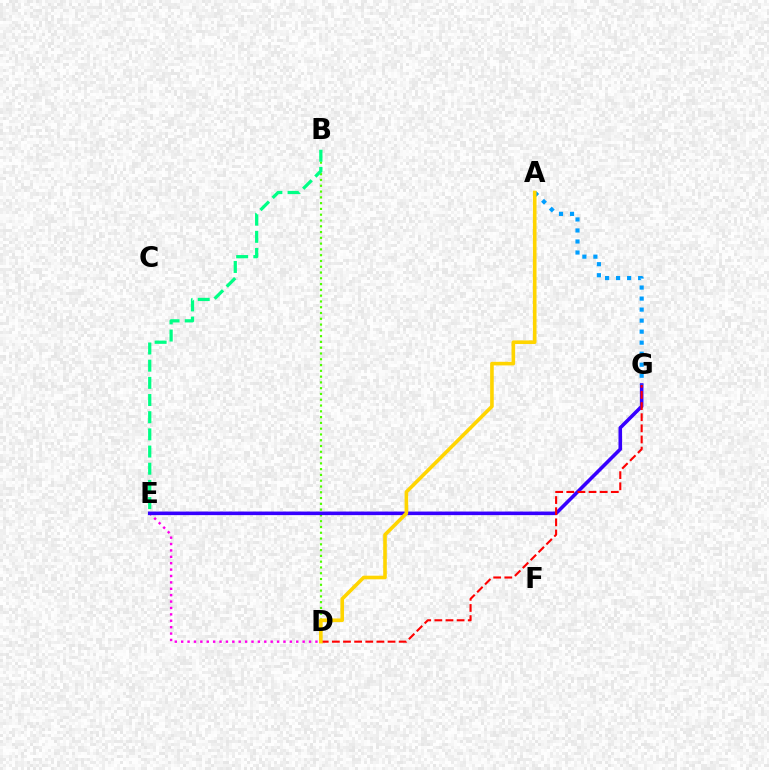{('D', 'E'): [{'color': '#ff00ed', 'line_style': 'dotted', 'thickness': 1.74}], ('B', 'D'): [{'color': '#4fff00', 'line_style': 'dotted', 'thickness': 1.57}], ('B', 'E'): [{'color': '#00ff86', 'line_style': 'dashed', 'thickness': 2.33}], ('E', 'G'): [{'color': '#3700ff', 'line_style': 'solid', 'thickness': 2.57}], ('A', 'G'): [{'color': '#009eff', 'line_style': 'dotted', 'thickness': 2.99}], ('D', 'G'): [{'color': '#ff0000', 'line_style': 'dashed', 'thickness': 1.51}], ('A', 'D'): [{'color': '#ffd500', 'line_style': 'solid', 'thickness': 2.6}]}